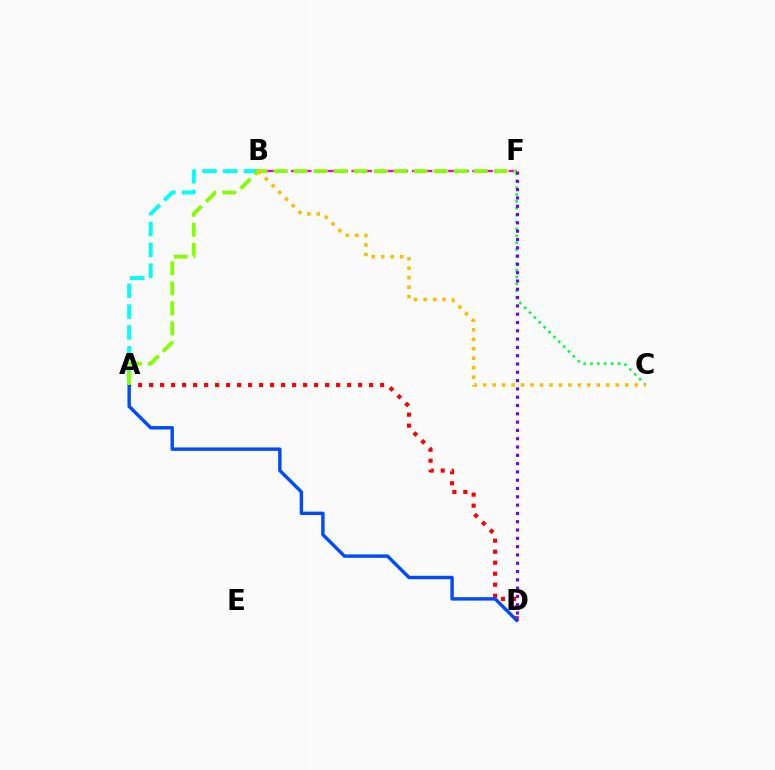{('A', 'D'): [{'color': '#ff0000', 'line_style': 'dotted', 'thickness': 2.99}, {'color': '#004bff', 'line_style': 'solid', 'thickness': 2.46}], ('C', 'F'): [{'color': '#00ff39', 'line_style': 'dotted', 'thickness': 1.87}], ('A', 'B'): [{'color': '#00fff6', 'line_style': 'dashed', 'thickness': 2.83}], ('B', 'F'): [{'color': '#ff00cf', 'line_style': 'dashed', 'thickness': 1.64}], ('A', 'F'): [{'color': '#84ff00', 'line_style': 'dashed', 'thickness': 2.72}], ('B', 'C'): [{'color': '#ffbd00', 'line_style': 'dotted', 'thickness': 2.57}], ('D', 'F'): [{'color': '#7200ff', 'line_style': 'dotted', 'thickness': 2.26}]}